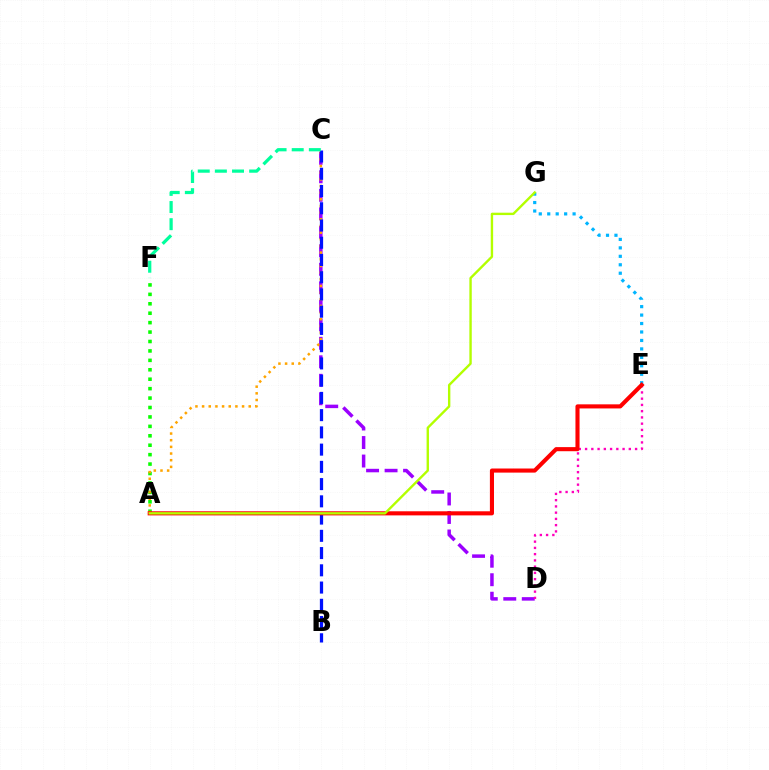{('C', 'D'): [{'color': '#9b00ff', 'line_style': 'dashed', 'thickness': 2.51}], ('A', 'F'): [{'color': '#08ff00', 'line_style': 'dotted', 'thickness': 2.56}], ('A', 'C'): [{'color': '#ffa500', 'line_style': 'dotted', 'thickness': 1.81}], ('B', 'C'): [{'color': '#0010ff', 'line_style': 'dashed', 'thickness': 2.34}], ('E', 'G'): [{'color': '#00b5ff', 'line_style': 'dotted', 'thickness': 2.3}], ('D', 'E'): [{'color': '#ff00bd', 'line_style': 'dotted', 'thickness': 1.7}], ('C', 'F'): [{'color': '#00ff9d', 'line_style': 'dashed', 'thickness': 2.33}], ('A', 'E'): [{'color': '#ff0000', 'line_style': 'solid', 'thickness': 2.95}], ('A', 'G'): [{'color': '#b3ff00', 'line_style': 'solid', 'thickness': 1.72}]}